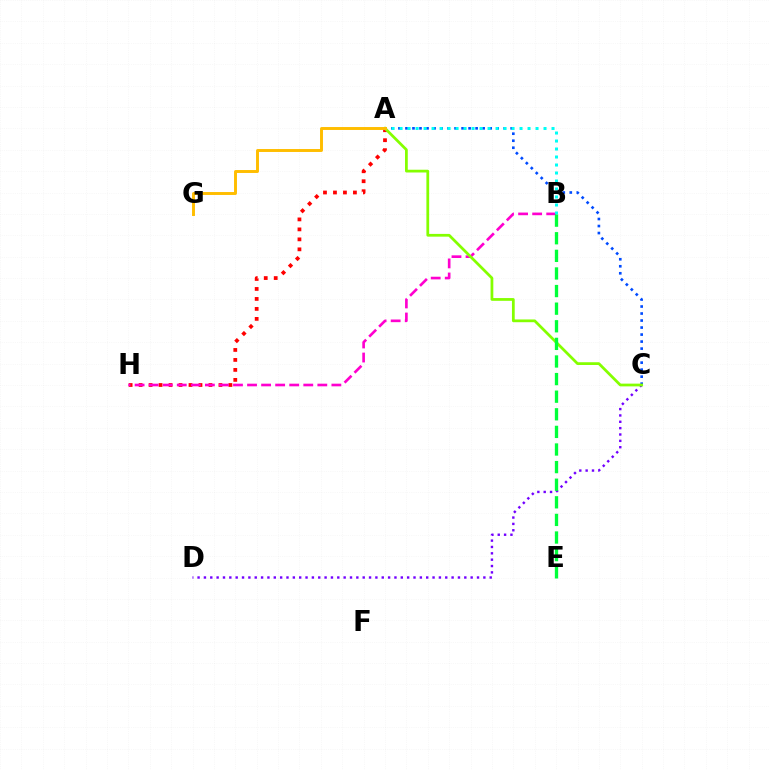{('A', 'C'): [{'color': '#004bff', 'line_style': 'dotted', 'thickness': 1.91}, {'color': '#84ff00', 'line_style': 'solid', 'thickness': 1.98}], ('C', 'D'): [{'color': '#7200ff', 'line_style': 'dotted', 'thickness': 1.73}], ('A', 'H'): [{'color': '#ff0000', 'line_style': 'dotted', 'thickness': 2.71}], ('B', 'H'): [{'color': '#ff00cf', 'line_style': 'dashed', 'thickness': 1.91}], ('A', 'B'): [{'color': '#00fff6', 'line_style': 'dotted', 'thickness': 2.17}], ('A', 'G'): [{'color': '#ffbd00', 'line_style': 'solid', 'thickness': 2.12}], ('B', 'E'): [{'color': '#00ff39', 'line_style': 'dashed', 'thickness': 2.39}]}